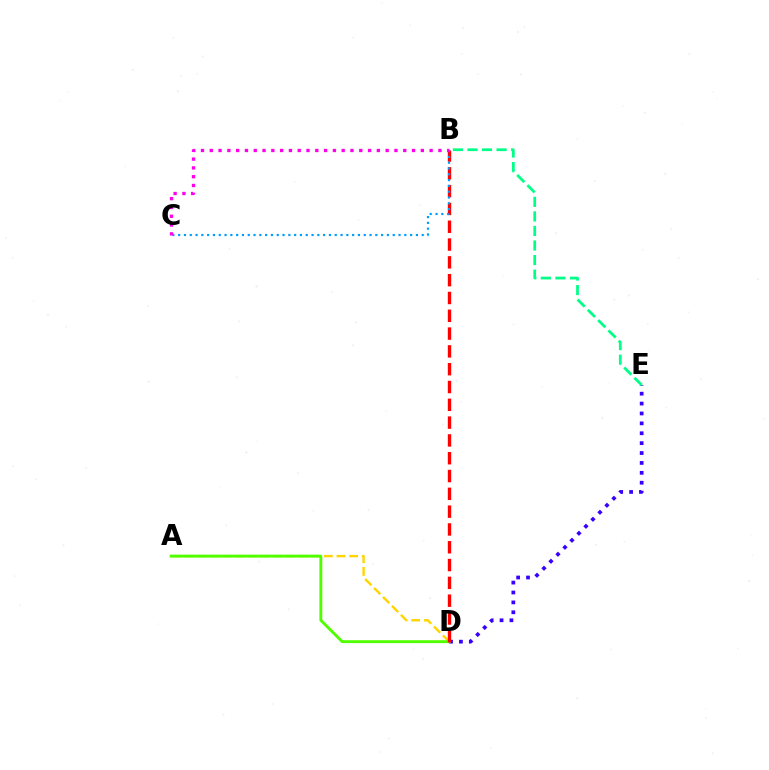{('A', 'D'): [{'color': '#ffd500', 'line_style': 'dashed', 'thickness': 1.72}, {'color': '#4fff00', 'line_style': 'solid', 'thickness': 2.07}], ('D', 'E'): [{'color': '#3700ff', 'line_style': 'dotted', 'thickness': 2.69}], ('B', 'D'): [{'color': '#ff0000', 'line_style': 'dashed', 'thickness': 2.42}], ('B', 'C'): [{'color': '#009eff', 'line_style': 'dotted', 'thickness': 1.58}, {'color': '#ff00ed', 'line_style': 'dotted', 'thickness': 2.39}], ('B', 'E'): [{'color': '#00ff86', 'line_style': 'dashed', 'thickness': 1.98}]}